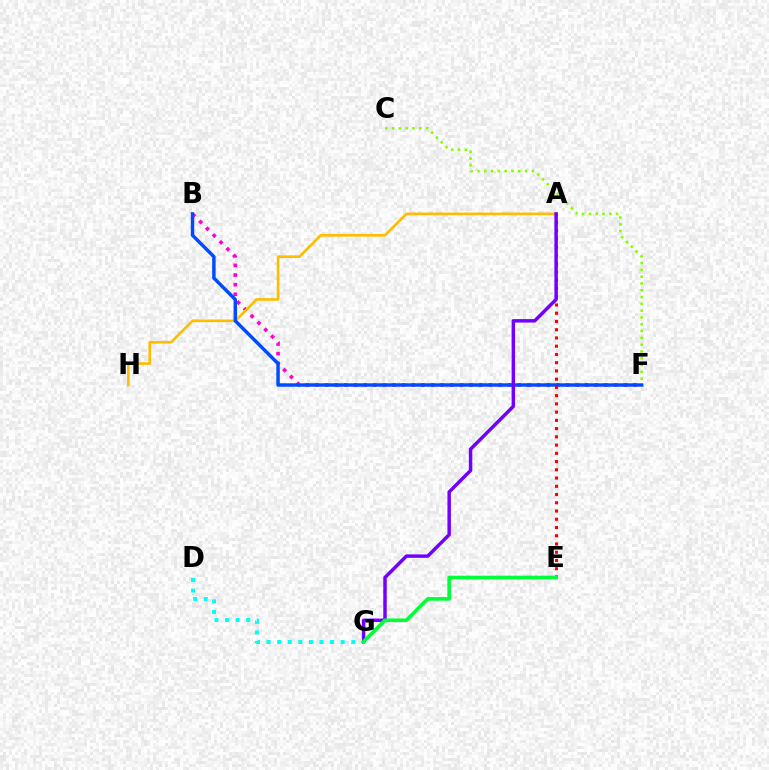{('D', 'G'): [{'color': '#00fff6', 'line_style': 'dotted', 'thickness': 2.88}], ('C', 'F'): [{'color': '#84ff00', 'line_style': 'dotted', 'thickness': 1.85}], ('B', 'F'): [{'color': '#ff00cf', 'line_style': 'dotted', 'thickness': 2.62}, {'color': '#004bff', 'line_style': 'solid', 'thickness': 2.48}], ('A', 'H'): [{'color': '#ffbd00', 'line_style': 'solid', 'thickness': 1.89}], ('A', 'E'): [{'color': '#ff0000', 'line_style': 'dotted', 'thickness': 2.24}], ('A', 'G'): [{'color': '#7200ff', 'line_style': 'solid', 'thickness': 2.49}], ('E', 'G'): [{'color': '#00ff39', 'line_style': 'solid', 'thickness': 2.61}]}